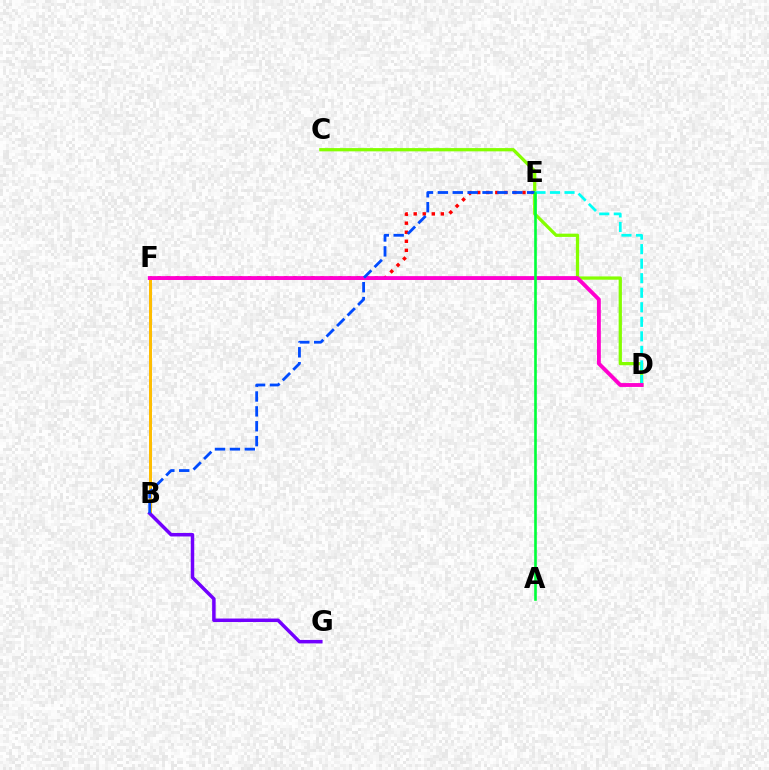{('E', 'F'): [{'color': '#ff0000', 'line_style': 'dotted', 'thickness': 2.46}], ('B', 'F'): [{'color': '#ffbd00', 'line_style': 'solid', 'thickness': 2.15}], ('C', 'D'): [{'color': '#84ff00', 'line_style': 'solid', 'thickness': 2.34}], ('D', 'E'): [{'color': '#00fff6', 'line_style': 'dashed', 'thickness': 1.97}], ('B', 'G'): [{'color': '#7200ff', 'line_style': 'solid', 'thickness': 2.51}], ('D', 'F'): [{'color': '#ff00cf', 'line_style': 'solid', 'thickness': 2.78}], ('B', 'E'): [{'color': '#004bff', 'line_style': 'dashed', 'thickness': 2.02}], ('A', 'E'): [{'color': '#00ff39', 'line_style': 'solid', 'thickness': 1.89}]}